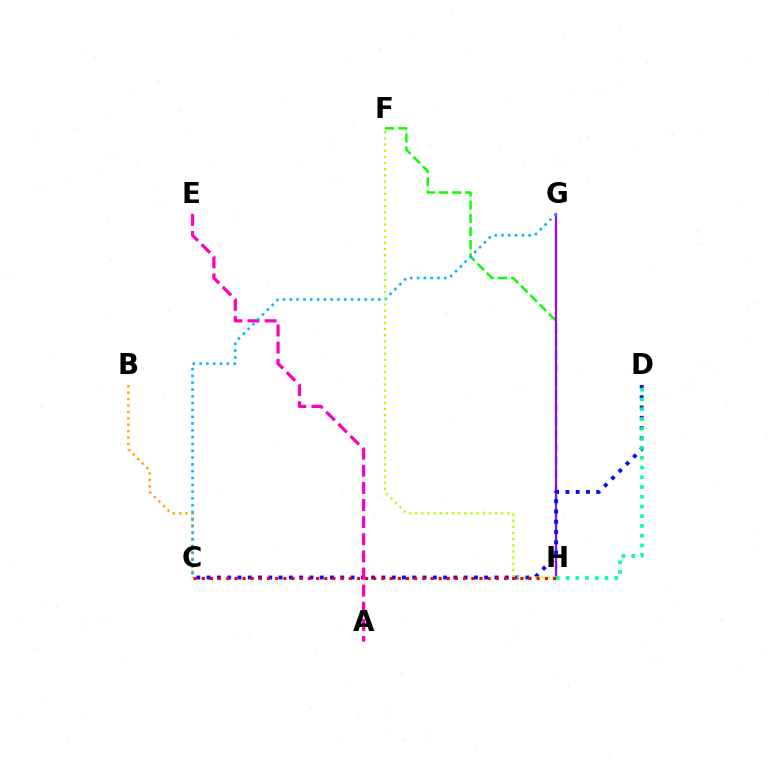{('F', 'H'): [{'color': '#08ff00', 'line_style': 'dashed', 'thickness': 1.79}, {'color': '#b3ff00', 'line_style': 'dotted', 'thickness': 1.67}], ('G', 'H'): [{'color': '#9b00ff', 'line_style': 'solid', 'thickness': 1.58}], ('C', 'D'): [{'color': '#0010ff', 'line_style': 'dotted', 'thickness': 2.79}], ('A', 'E'): [{'color': '#ff00bd', 'line_style': 'dashed', 'thickness': 2.32}], ('B', 'C'): [{'color': '#ffa500', 'line_style': 'dotted', 'thickness': 1.74}], ('C', 'G'): [{'color': '#00b5ff', 'line_style': 'dotted', 'thickness': 1.85}], ('D', 'H'): [{'color': '#00ff9d', 'line_style': 'dotted', 'thickness': 2.64}], ('C', 'H'): [{'color': '#ff0000', 'line_style': 'dotted', 'thickness': 2.22}]}